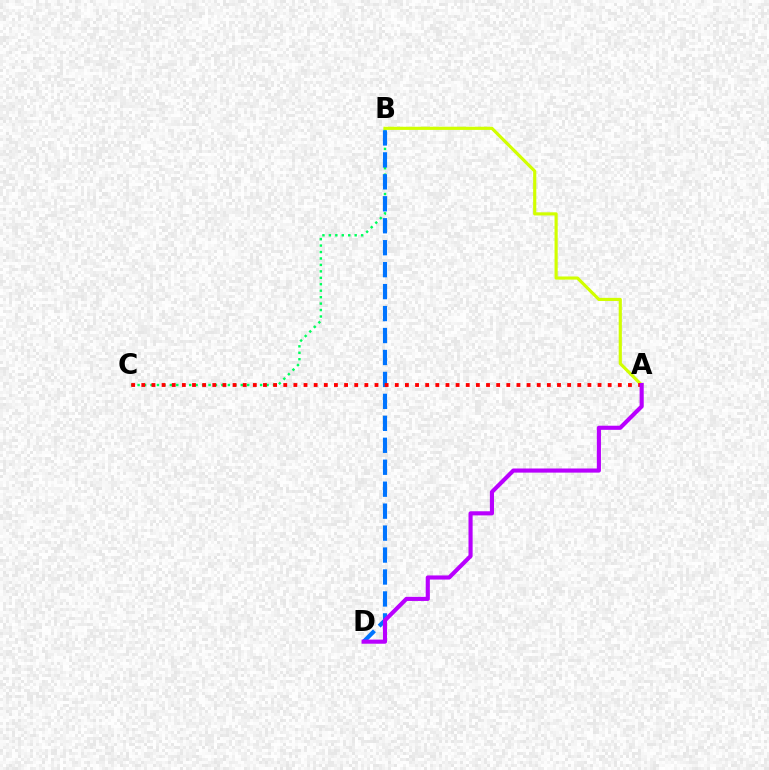{('B', 'C'): [{'color': '#00ff5c', 'line_style': 'dotted', 'thickness': 1.75}], ('A', 'B'): [{'color': '#d1ff00', 'line_style': 'solid', 'thickness': 2.27}], ('B', 'D'): [{'color': '#0074ff', 'line_style': 'dashed', 'thickness': 2.98}], ('A', 'C'): [{'color': '#ff0000', 'line_style': 'dotted', 'thickness': 2.75}], ('A', 'D'): [{'color': '#b900ff', 'line_style': 'solid', 'thickness': 2.97}]}